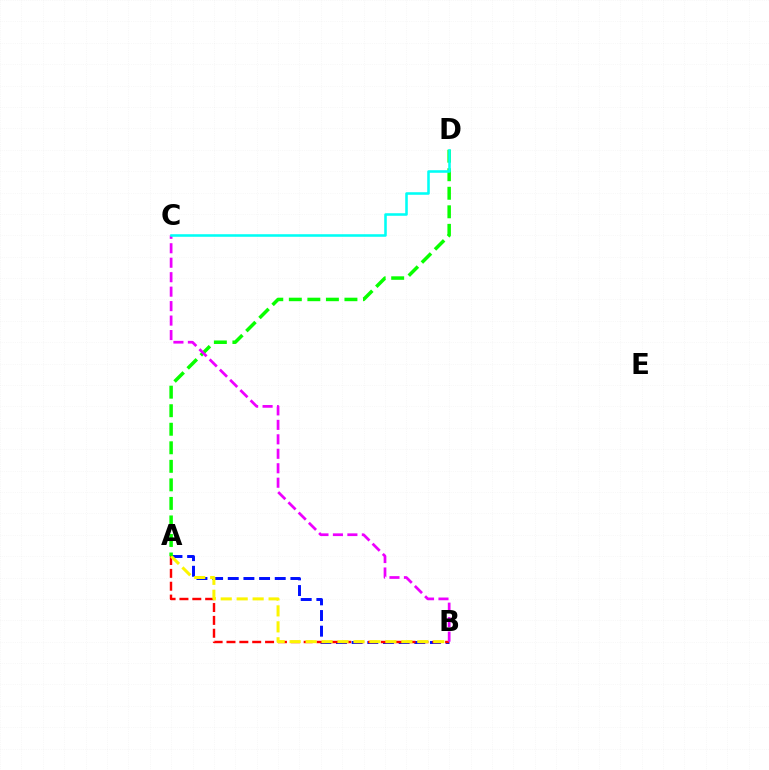{('A', 'B'): [{'color': '#0010ff', 'line_style': 'dashed', 'thickness': 2.13}, {'color': '#ff0000', 'line_style': 'dashed', 'thickness': 1.75}, {'color': '#fcf500', 'line_style': 'dashed', 'thickness': 2.17}], ('A', 'D'): [{'color': '#08ff00', 'line_style': 'dashed', 'thickness': 2.52}], ('B', 'C'): [{'color': '#ee00ff', 'line_style': 'dashed', 'thickness': 1.97}], ('C', 'D'): [{'color': '#00fff6', 'line_style': 'solid', 'thickness': 1.84}]}